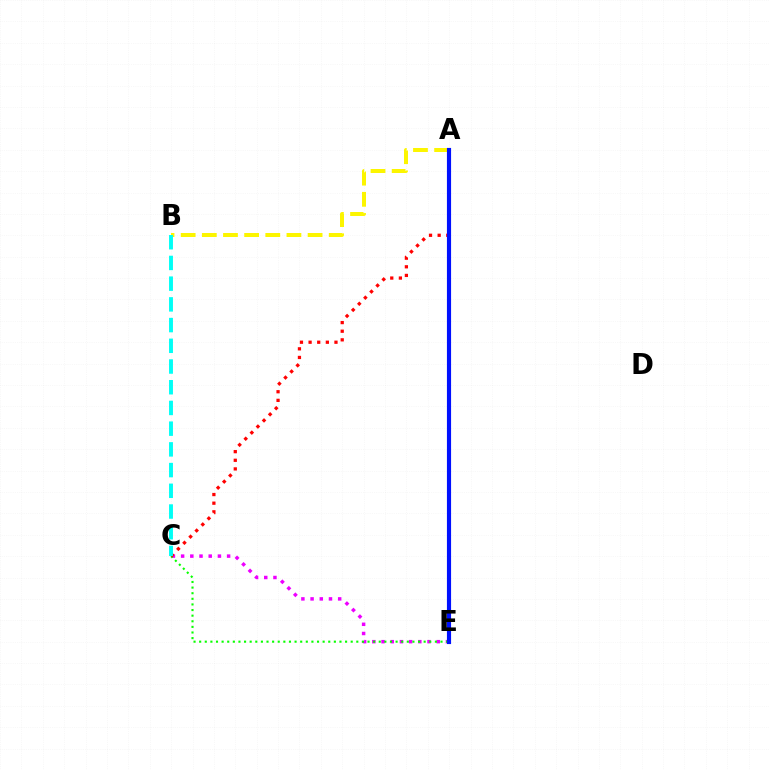{('C', 'E'): [{'color': '#ee00ff', 'line_style': 'dotted', 'thickness': 2.5}, {'color': '#08ff00', 'line_style': 'dotted', 'thickness': 1.52}], ('A', 'B'): [{'color': '#fcf500', 'line_style': 'dashed', 'thickness': 2.87}], ('A', 'C'): [{'color': '#ff0000', 'line_style': 'dotted', 'thickness': 2.34}], ('A', 'E'): [{'color': '#0010ff', 'line_style': 'solid', 'thickness': 2.99}], ('B', 'C'): [{'color': '#00fff6', 'line_style': 'dashed', 'thickness': 2.81}]}